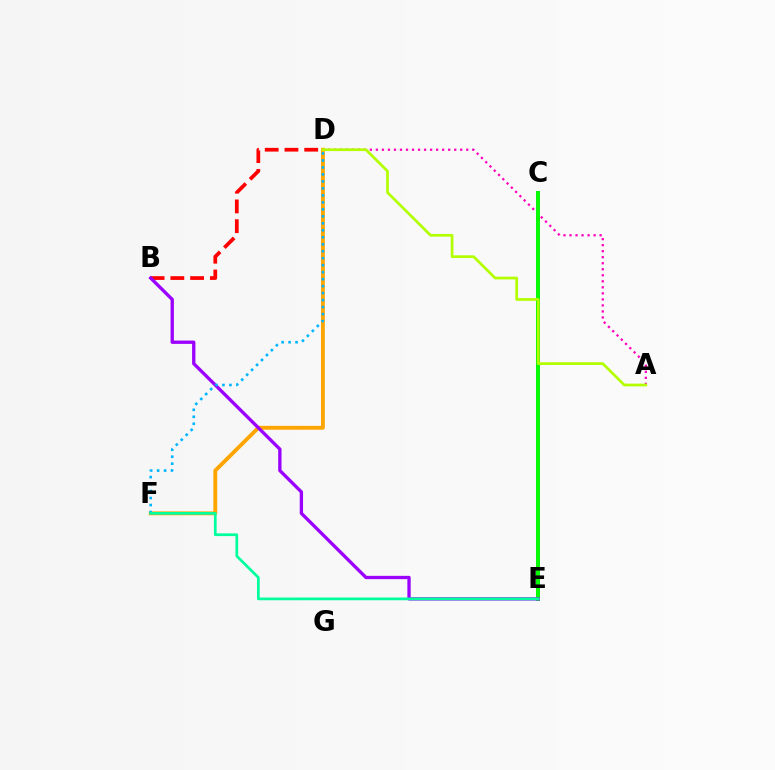{('A', 'D'): [{'color': '#ff00bd', 'line_style': 'dotted', 'thickness': 1.64}, {'color': '#b3ff00', 'line_style': 'solid', 'thickness': 1.96}], ('B', 'D'): [{'color': '#ff0000', 'line_style': 'dashed', 'thickness': 2.68}], ('C', 'E'): [{'color': '#0010ff', 'line_style': 'solid', 'thickness': 2.77}, {'color': '#08ff00', 'line_style': 'solid', 'thickness': 2.81}], ('D', 'F'): [{'color': '#ffa500', 'line_style': 'solid', 'thickness': 2.78}, {'color': '#00b5ff', 'line_style': 'dotted', 'thickness': 1.9}], ('B', 'E'): [{'color': '#9b00ff', 'line_style': 'solid', 'thickness': 2.39}], ('E', 'F'): [{'color': '#00ff9d', 'line_style': 'solid', 'thickness': 1.96}]}